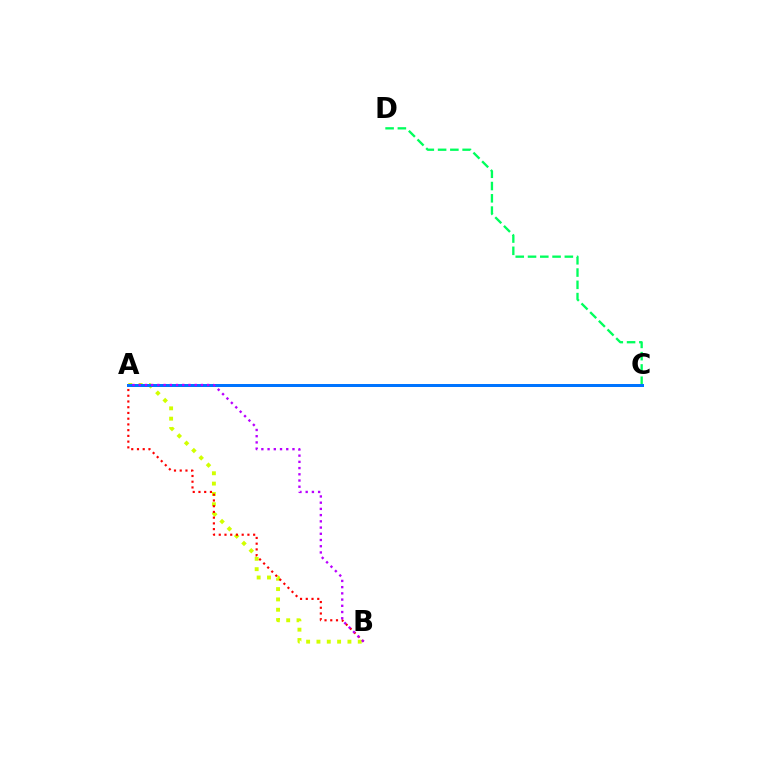{('A', 'B'): [{'color': '#d1ff00', 'line_style': 'dotted', 'thickness': 2.81}, {'color': '#ff0000', 'line_style': 'dotted', 'thickness': 1.56}, {'color': '#b900ff', 'line_style': 'dotted', 'thickness': 1.69}], ('C', 'D'): [{'color': '#00ff5c', 'line_style': 'dashed', 'thickness': 1.67}], ('A', 'C'): [{'color': '#0074ff', 'line_style': 'solid', 'thickness': 2.16}]}